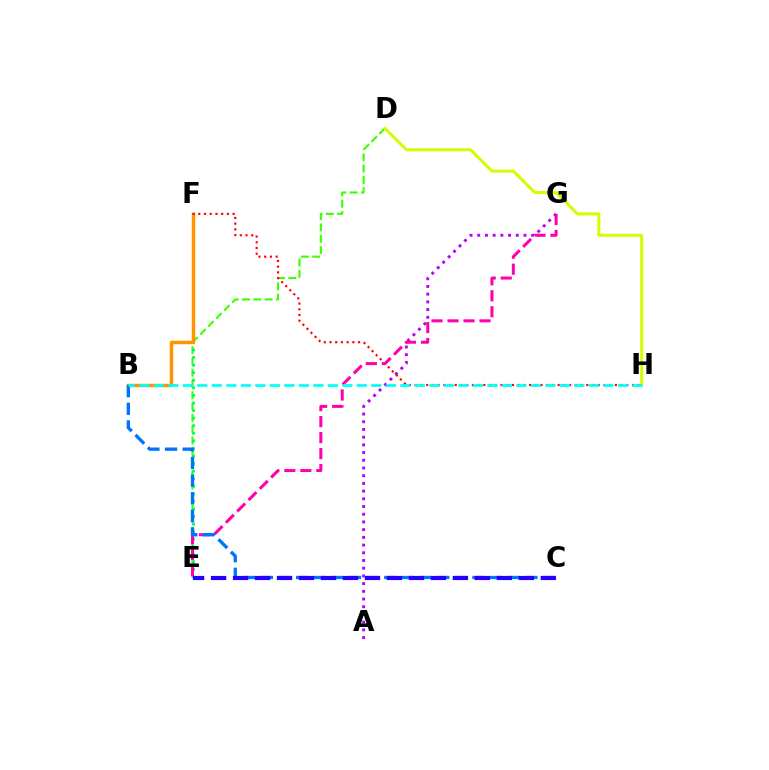{('D', 'E'): [{'color': '#3dff00', 'line_style': 'dashed', 'thickness': 1.53}], ('E', 'F'): [{'color': '#00ff5c', 'line_style': 'dotted', 'thickness': 2.06}], ('B', 'F'): [{'color': '#ff9400', 'line_style': 'solid', 'thickness': 2.5}], ('A', 'G'): [{'color': '#b900ff', 'line_style': 'dotted', 'thickness': 2.09}], ('F', 'H'): [{'color': '#ff0000', 'line_style': 'dotted', 'thickness': 1.55}], ('E', 'G'): [{'color': '#ff00ac', 'line_style': 'dashed', 'thickness': 2.17}], ('B', 'C'): [{'color': '#0074ff', 'line_style': 'dashed', 'thickness': 2.4}], ('C', 'E'): [{'color': '#2500ff', 'line_style': 'dashed', 'thickness': 2.99}], ('D', 'H'): [{'color': '#d1ff00', 'line_style': 'solid', 'thickness': 2.16}], ('B', 'H'): [{'color': '#00fff6', 'line_style': 'dashed', 'thickness': 1.97}]}